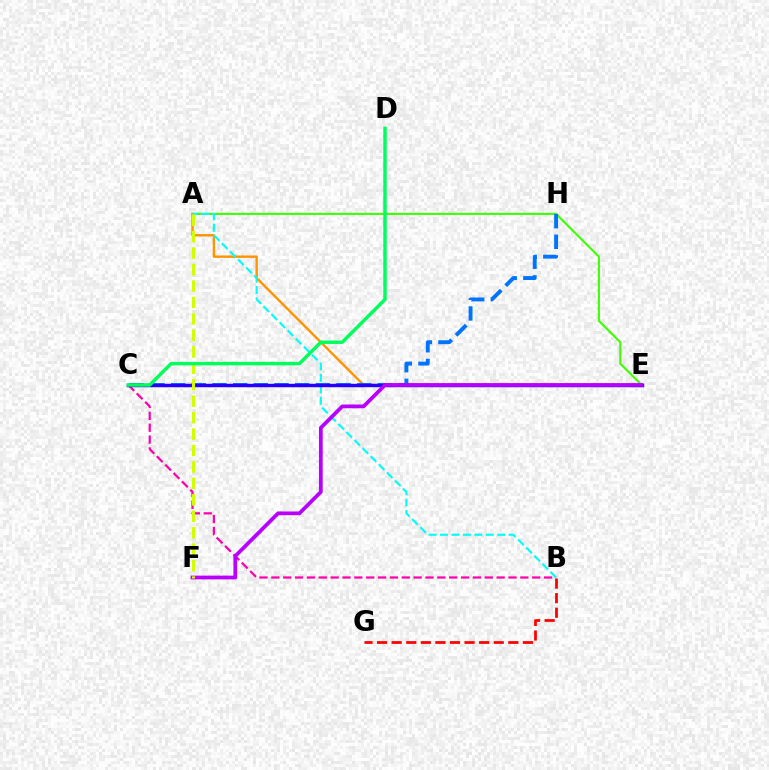{('A', 'E'): [{'color': '#3dff00', 'line_style': 'solid', 'thickness': 1.5}, {'color': '#ff9400', 'line_style': 'solid', 'thickness': 1.72}], ('B', 'C'): [{'color': '#ff00ac', 'line_style': 'dashed', 'thickness': 1.61}], ('B', 'G'): [{'color': '#ff0000', 'line_style': 'dashed', 'thickness': 1.98}], ('C', 'H'): [{'color': '#0074ff', 'line_style': 'dashed', 'thickness': 2.81}], ('A', 'B'): [{'color': '#00fff6', 'line_style': 'dashed', 'thickness': 1.55}], ('C', 'E'): [{'color': '#2500ff', 'line_style': 'solid', 'thickness': 2.47}], ('E', 'F'): [{'color': '#b900ff', 'line_style': 'solid', 'thickness': 2.7}], ('A', 'F'): [{'color': '#d1ff00', 'line_style': 'dashed', 'thickness': 2.23}], ('C', 'D'): [{'color': '#00ff5c', 'line_style': 'solid', 'thickness': 2.49}]}